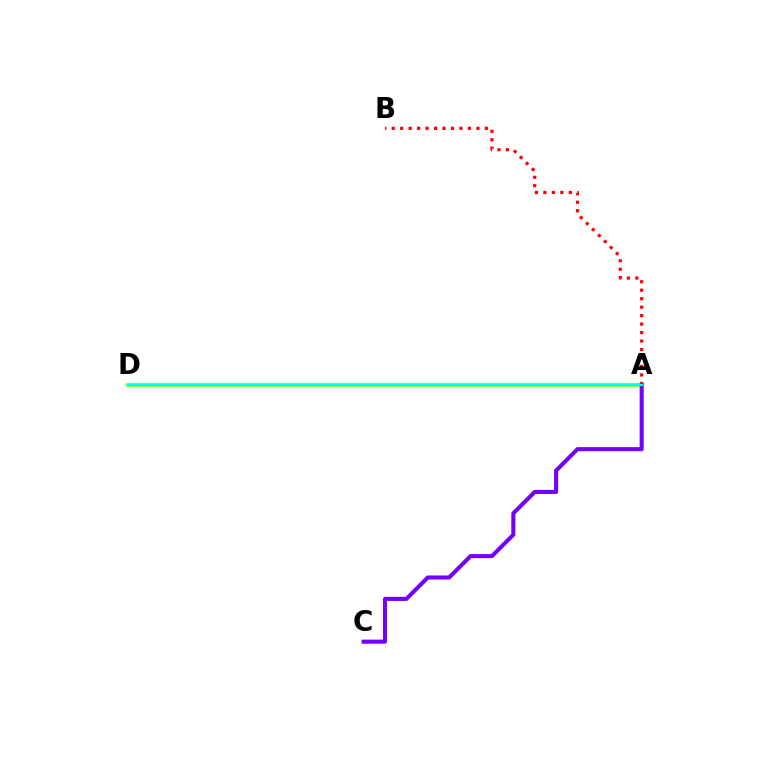{('A', 'D'): [{'color': '#84ff00', 'line_style': 'solid', 'thickness': 2.71}, {'color': '#00fff6', 'line_style': 'solid', 'thickness': 1.68}], ('A', 'C'): [{'color': '#7200ff', 'line_style': 'solid', 'thickness': 2.94}], ('A', 'B'): [{'color': '#ff0000', 'line_style': 'dotted', 'thickness': 2.3}]}